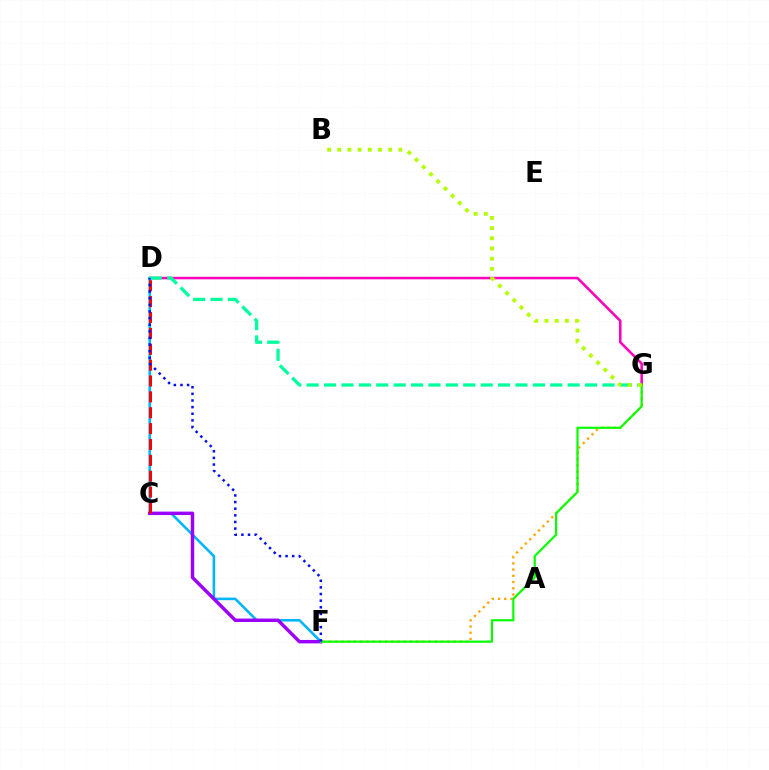{('D', 'G'): [{'color': '#ff00bd', 'line_style': 'solid', 'thickness': 1.83}, {'color': '#00ff9d', 'line_style': 'dashed', 'thickness': 2.36}], ('D', 'F'): [{'color': '#00b5ff', 'line_style': 'solid', 'thickness': 1.87}, {'color': '#0010ff', 'line_style': 'dotted', 'thickness': 1.8}], ('F', 'G'): [{'color': '#ffa500', 'line_style': 'dotted', 'thickness': 1.69}, {'color': '#08ff00', 'line_style': 'solid', 'thickness': 1.58}], ('C', 'F'): [{'color': '#9b00ff', 'line_style': 'solid', 'thickness': 2.47}], ('C', 'D'): [{'color': '#ff0000', 'line_style': 'dashed', 'thickness': 2.16}], ('B', 'G'): [{'color': '#b3ff00', 'line_style': 'dotted', 'thickness': 2.77}]}